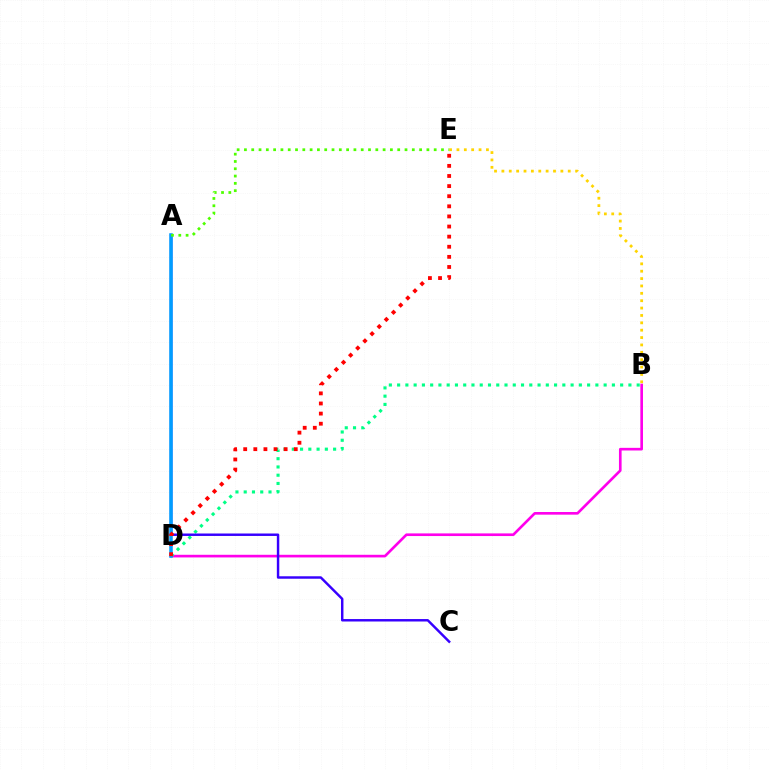{('B', 'D'): [{'color': '#ff00ed', 'line_style': 'solid', 'thickness': 1.91}, {'color': '#00ff86', 'line_style': 'dotted', 'thickness': 2.24}], ('A', 'C'): [{'color': '#3700ff', 'line_style': 'solid', 'thickness': 1.77}], ('A', 'D'): [{'color': '#009eff', 'line_style': 'solid', 'thickness': 2.53}], ('D', 'E'): [{'color': '#ff0000', 'line_style': 'dotted', 'thickness': 2.75}], ('B', 'E'): [{'color': '#ffd500', 'line_style': 'dotted', 'thickness': 2.0}], ('A', 'E'): [{'color': '#4fff00', 'line_style': 'dotted', 'thickness': 1.98}]}